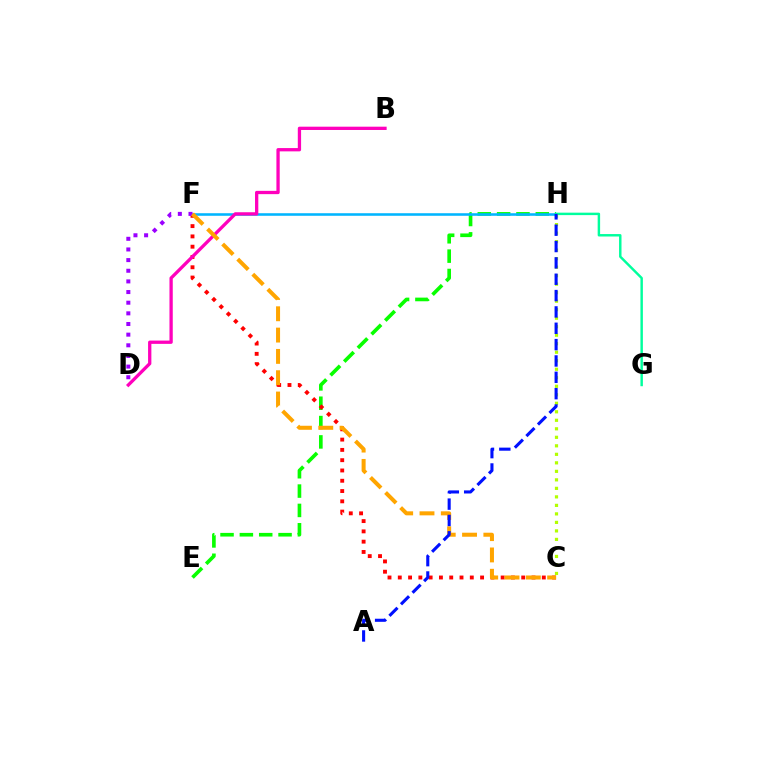{('E', 'H'): [{'color': '#08ff00', 'line_style': 'dashed', 'thickness': 2.63}], ('F', 'H'): [{'color': '#00b5ff', 'line_style': 'solid', 'thickness': 1.85}], ('C', 'F'): [{'color': '#ff0000', 'line_style': 'dotted', 'thickness': 2.79}, {'color': '#ffa500', 'line_style': 'dashed', 'thickness': 2.9}], ('B', 'D'): [{'color': '#ff00bd', 'line_style': 'solid', 'thickness': 2.37}], ('D', 'F'): [{'color': '#9b00ff', 'line_style': 'dotted', 'thickness': 2.89}], ('G', 'H'): [{'color': '#00ff9d', 'line_style': 'solid', 'thickness': 1.76}], ('C', 'H'): [{'color': '#b3ff00', 'line_style': 'dotted', 'thickness': 2.31}], ('A', 'H'): [{'color': '#0010ff', 'line_style': 'dashed', 'thickness': 2.22}]}